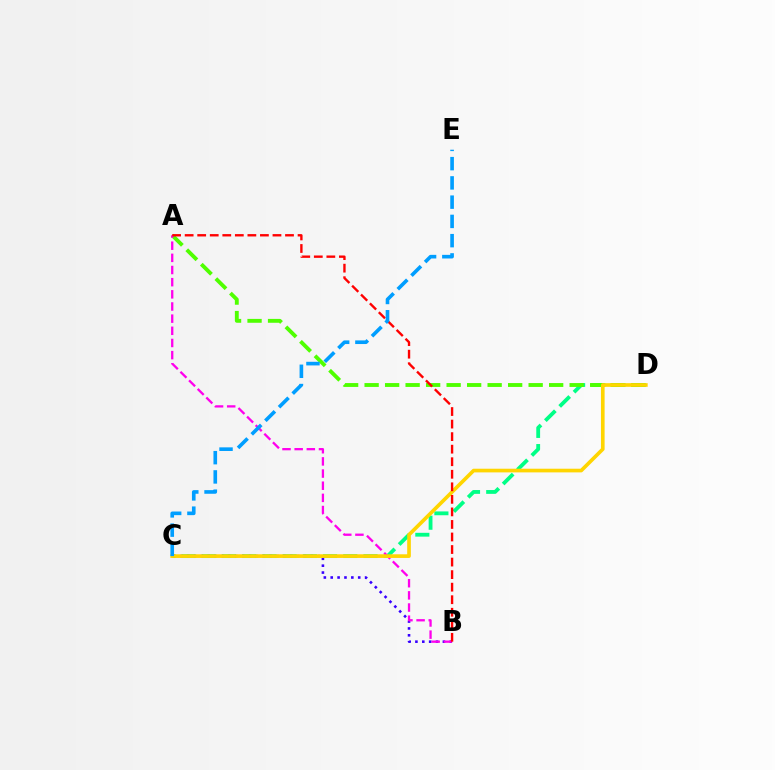{('C', 'D'): [{'color': '#00ff86', 'line_style': 'dashed', 'thickness': 2.75}, {'color': '#ffd500', 'line_style': 'solid', 'thickness': 2.64}], ('A', 'D'): [{'color': '#4fff00', 'line_style': 'dashed', 'thickness': 2.79}], ('B', 'C'): [{'color': '#3700ff', 'line_style': 'dotted', 'thickness': 1.87}], ('A', 'B'): [{'color': '#ff00ed', 'line_style': 'dashed', 'thickness': 1.65}, {'color': '#ff0000', 'line_style': 'dashed', 'thickness': 1.7}], ('C', 'E'): [{'color': '#009eff', 'line_style': 'dashed', 'thickness': 2.62}]}